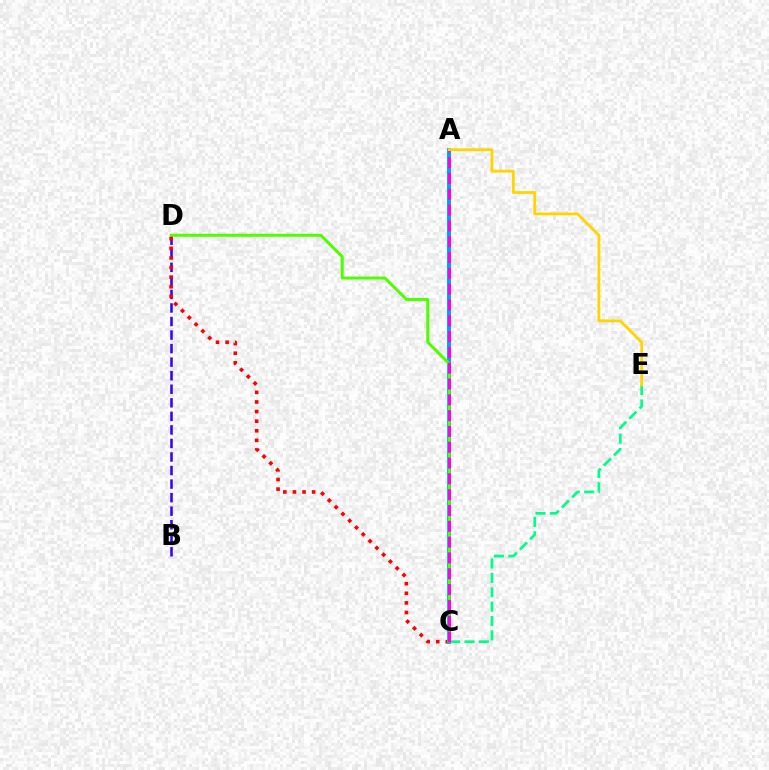{('B', 'D'): [{'color': '#3700ff', 'line_style': 'dashed', 'thickness': 1.84}], ('C', 'D'): [{'color': '#ff0000', 'line_style': 'dotted', 'thickness': 2.61}, {'color': '#4fff00', 'line_style': 'solid', 'thickness': 2.16}], ('A', 'C'): [{'color': '#009eff', 'line_style': 'solid', 'thickness': 2.81}, {'color': '#ff00ed', 'line_style': 'dashed', 'thickness': 2.15}], ('C', 'E'): [{'color': '#00ff86', 'line_style': 'dashed', 'thickness': 1.95}], ('A', 'E'): [{'color': '#ffd500', 'line_style': 'solid', 'thickness': 2.01}]}